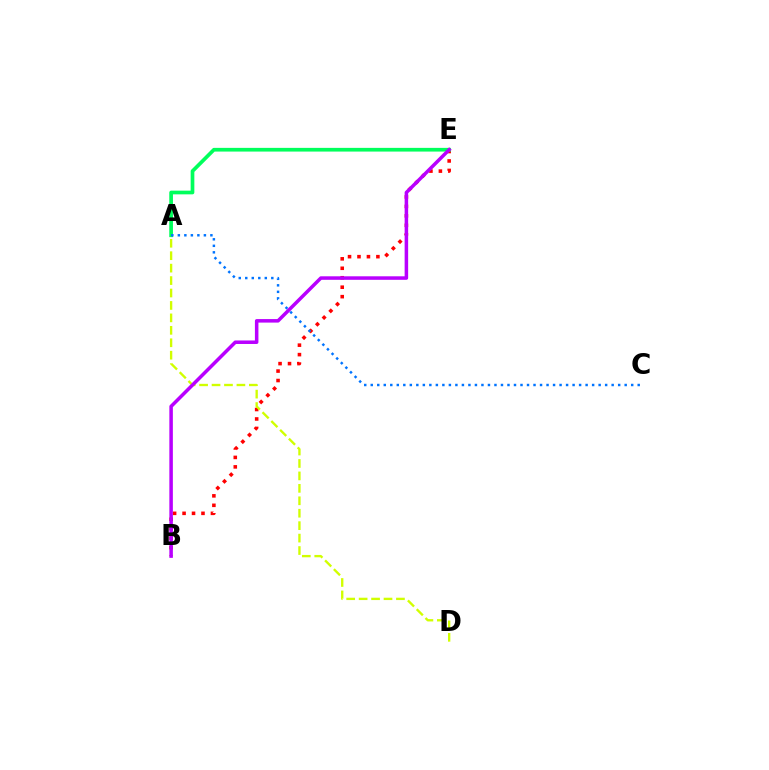{('B', 'E'): [{'color': '#ff0000', 'line_style': 'dotted', 'thickness': 2.57}, {'color': '#b900ff', 'line_style': 'solid', 'thickness': 2.53}], ('A', 'D'): [{'color': '#d1ff00', 'line_style': 'dashed', 'thickness': 1.69}], ('A', 'E'): [{'color': '#00ff5c', 'line_style': 'solid', 'thickness': 2.66}], ('A', 'C'): [{'color': '#0074ff', 'line_style': 'dotted', 'thickness': 1.77}]}